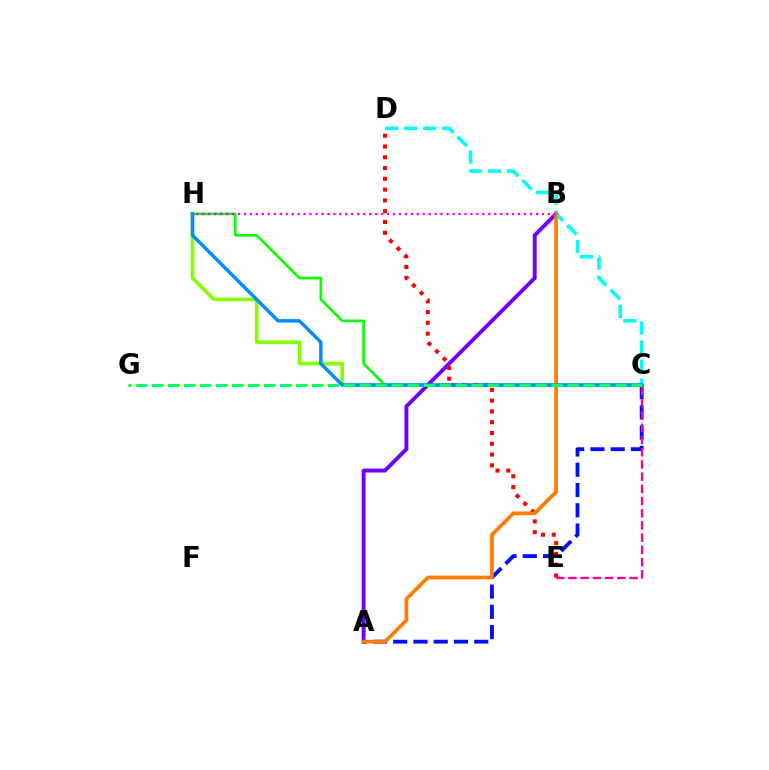{('C', 'H'): [{'color': '#08ff00', 'line_style': 'solid', 'thickness': 1.89}, {'color': '#84ff00', 'line_style': 'solid', 'thickness': 2.6}, {'color': '#008cff', 'line_style': 'solid', 'thickness': 2.48}], ('A', 'B'): [{'color': '#7200ff', 'line_style': 'solid', 'thickness': 2.82}, {'color': '#ff7c00', 'line_style': 'solid', 'thickness': 2.68}], ('C', 'D'): [{'color': '#00fff6', 'line_style': 'dashed', 'thickness': 2.59}], ('D', 'E'): [{'color': '#ff0000', 'line_style': 'dotted', 'thickness': 2.93}], ('C', 'G'): [{'color': '#fcf500', 'line_style': 'dotted', 'thickness': 1.58}, {'color': '#00ff74', 'line_style': 'dashed', 'thickness': 2.17}], ('A', 'C'): [{'color': '#0010ff', 'line_style': 'dashed', 'thickness': 2.75}], ('B', 'H'): [{'color': '#ee00ff', 'line_style': 'dotted', 'thickness': 1.62}], ('C', 'E'): [{'color': '#ff0094', 'line_style': 'dashed', 'thickness': 1.66}]}